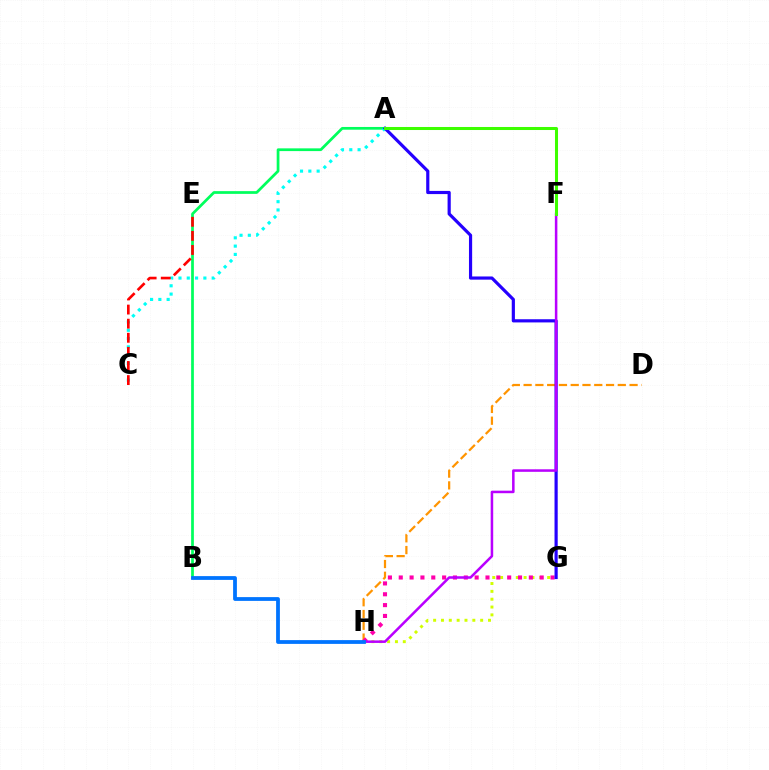{('G', 'H'): [{'color': '#d1ff00', 'line_style': 'dotted', 'thickness': 2.13}, {'color': '#ff00ac', 'line_style': 'dotted', 'thickness': 2.95}], ('A', 'B'): [{'color': '#00ff5c', 'line_style': 'solid', 'thickness': 1.97}], ('D', 'H'): [{'color': '#ff9400', 'line_style': 'dashed', 'thickness': 1.6}], ('A', 'C'): [{'color': '#00fff6', 'line_style': 'dotted', 'thickness': 2.26}], ('A', 'G'): [{'color': '#2500ff', 'line_style': 'solid', 'thickness': 2.29}], ('F', 'H'): [{'color': '#b900ff', 'line_style': 'solid', 'thickness': 1.82}], ('C', 'E'): [{'color': '#ff0000', 'line_style': 'dashed', 'thickness': 1.92}], ('A', 'F'): [{'color': '#3dff00', 'line_style': 'solid', 'thickness': 2.18}], ('B', 'H'): [{'color': '#0074ff', 'line_style': 'solid', 'thickness': 2.72}]}